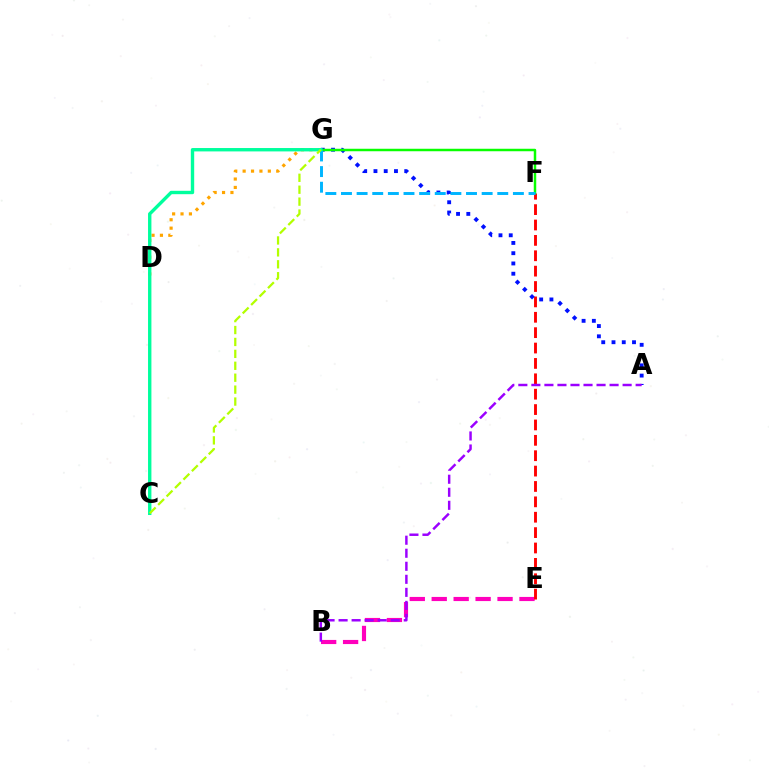{('B', 'E'): [{'color': '#ff00bd', 'line_style': 'dashed', 'thickness': 2.98}], ('E', 'F'): [{'color': '#ff0000', 'line_style': 'dashed', 'thickness': 2.09}], ('A', 'G'): [{'color': '#0010ff', 'line_style': 'dotted', 'thickness': 2.79}], ('D', 'G'): [{'color': '#ffa500', 'line_style': 'dotted', 'thickness': 2.28}], ('F', 'G'): [{'color': '#08ff00', 'line_style': 'solid', 'thickness': 1.79}, {'color': '#00b5ff', 'line_style': 'dashed', 'thickness': 2.12}], ('A', 'B'): [{'color': '#9b00ff', 'line_style': 'dashed', 'thickness': 1.77}], ('C', 'G'): [{'color': '#00ff9d', 'line_style': 'solid', 'thickness': 2.43}, {'color': '#b3ff00', 'line_style': 'dashed', 'thickness': 1.62}]}